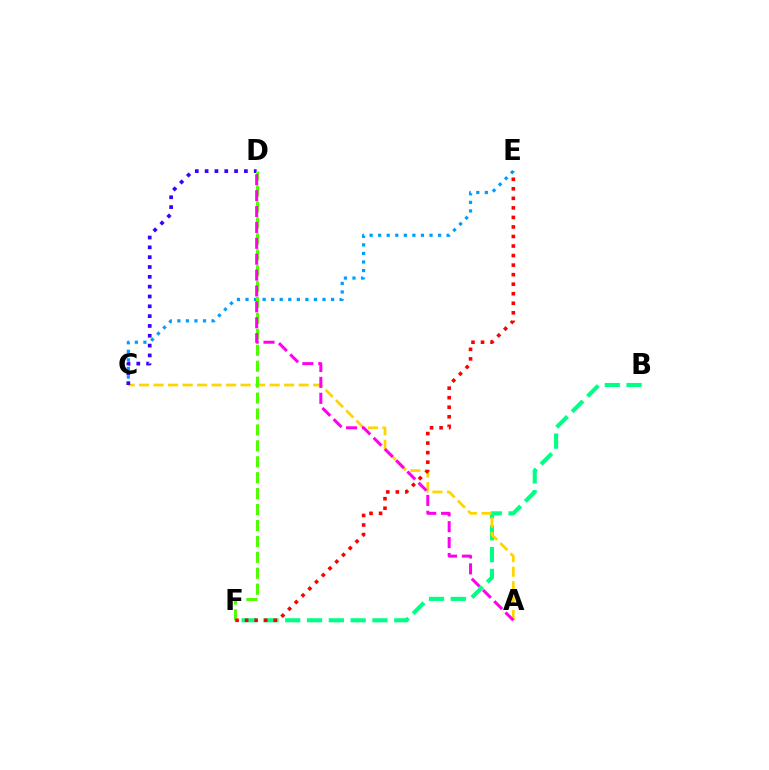{('C', 'E'): [{'color': '#009eff', 'line_style': 'dotted', 'thickness': 2.33}], ('B', 'F'): [{'color': '#00ff86', 'line_style': 'dashed', 'thickness': 2.96}], ('A', 'C'): [{'color': '#ffd500', 'line_style': 'dashed', 'thickness': 1.97}], ('C', 'D'): [{'color': '#3700ff', 'line_style': 'dotted', 'thickness': 2.67}], ('D', 'F'): [{'color': '#4fff00', 'line_style': 'dashed', 'thickness': 2.16}], ('A', 'D'): [{'color': '#ff00ed', 'line_style': 'dashed', 'thickness': 2.16}], ('E', 'F'): [{'color': '#ff0000', 'line_style': 'dotted', 'thickness': 2.59}]}